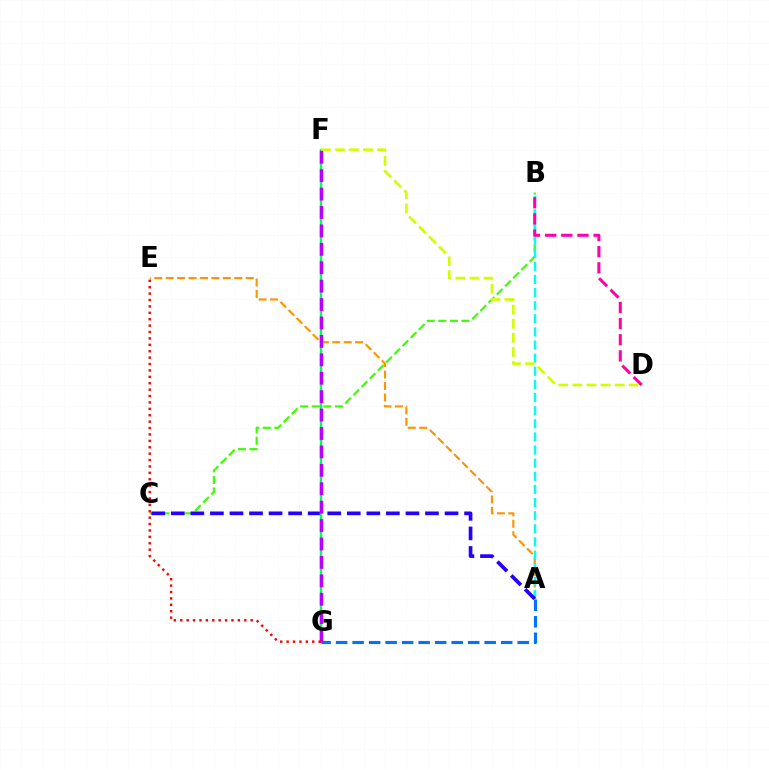{('B', 'C'): [{'color': '#3dff00', 'line_style': 'dashed', 'thickness': 1.57}], ('A', 'E'): [{'color': '#ff9400', 'line_style': 'dashed', 'thickness': 1.55}], ('A', 'B'): [{'color': '#00fff6', 'line_style': 'dashed', 'thickness': 1.78}], ('A', 'C'): [{'color': '#2500ff', 'line_style': 'dashed', 'thickness': 2.66}], ('B', 'D'): [{'color': '#ff00ac', 'line_style': 'dashed', 'thickness': 2.19}], ('F', 'G'): [{'color': '#00ff5c', 'line_style': 'solid', 'thickness': 1.76}, {'color': '#b900ff', 'line_style': 'dashed', 'thickness': 2.5}], ('D', 'F'): [{'color': '#d1ff00', 'line_style': 'dashed', 'thickness': 1.91}], ('A', 'G'): [{'color': '#0074ff', 'line_style': 'dashed', 'thickness': 2.24}], ('E', 'G'): [{'color': '#ff0000', 'line_style': 'dotted', 'thickness': 1.74}]}